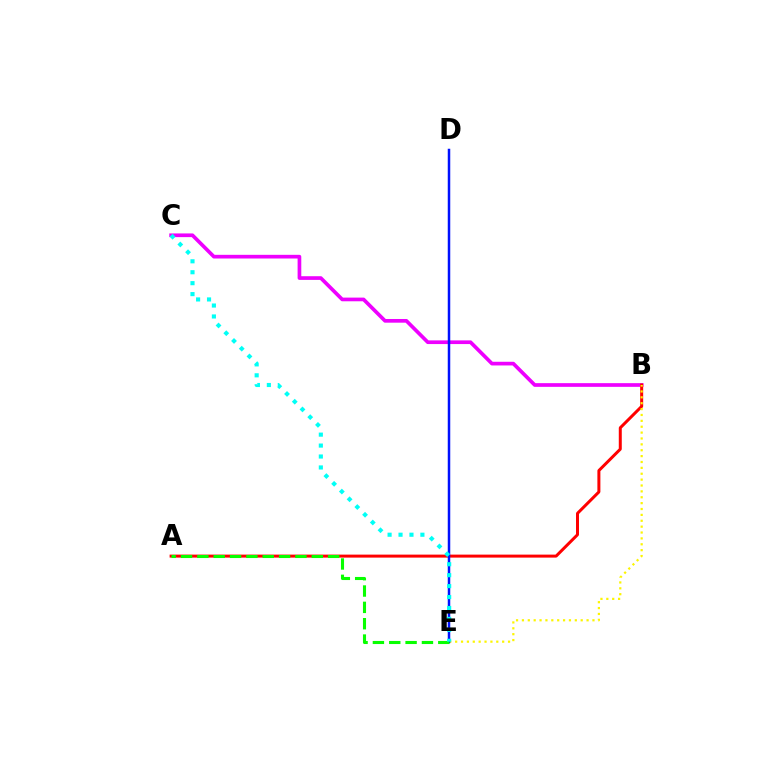{('B', 'C'): [{'color': '#ee00ff', 'line_style': 'solid', 'thickness': 2.65}], ('A', 'B'): [{'color': '#ff0000', 'line_style': 'solid', 'thickness': 2.16}], ('B', 'E'): [{'color': '#fcf500', 'line_style': 'dotted', 'thickness': 1.6}], ('D', 'E'): [{'color': '#0010ff', 'line_style': 'solid', 'thickness': 1.8}], ('A', 'E'): [{'color': '#08ff00', 'line_style': 'dashed', 'thickness': 2.22}], ('C', 'E'): [{'color': '#00fff6', 'line_style': 'dotted', 'thickness': 2.97}]}